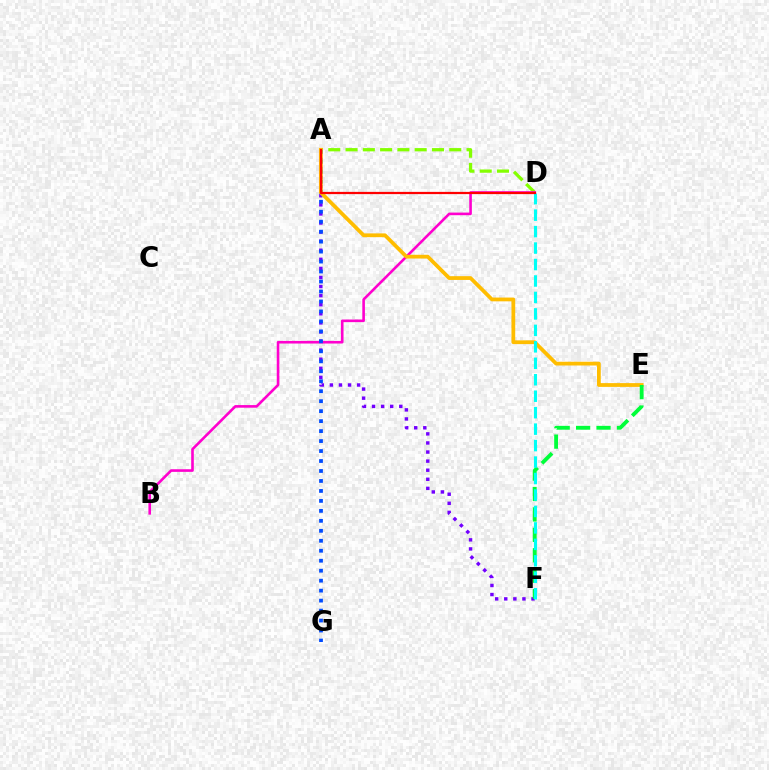{('A', 'F'): [{'color': '#7200ff', 'line_style': 'dotted', 'thickness': 2.47}], ('A', 'D'): [{'color': '#84ff00', 'line_style': 'dashed', 'thickness': 2.35}, {'color': '#ff0000', 'line_style': 'solid', 'thickness': 1.61}], ('B', 'D'): [{'color': '#ff00cf', 'line_style': 'solid', 'thickness': 1.88}], ('A', 'G'): [{'color': '#004bff', 'line_style': 'dotted', 'thickness': 2.71}], ('A', 'E'): [{'color': '#ffbd00', 'line_style': 'solid', 'thickness': 2.72}], ('E', 'F'): [{'color': '#00ff39', 'line_style': 'dashed', 'thickness': 2.77}], ('D', 'F'): [{'color': '#00fff6', 'line_style': 'dashed', 'thickness': 2.24}]}